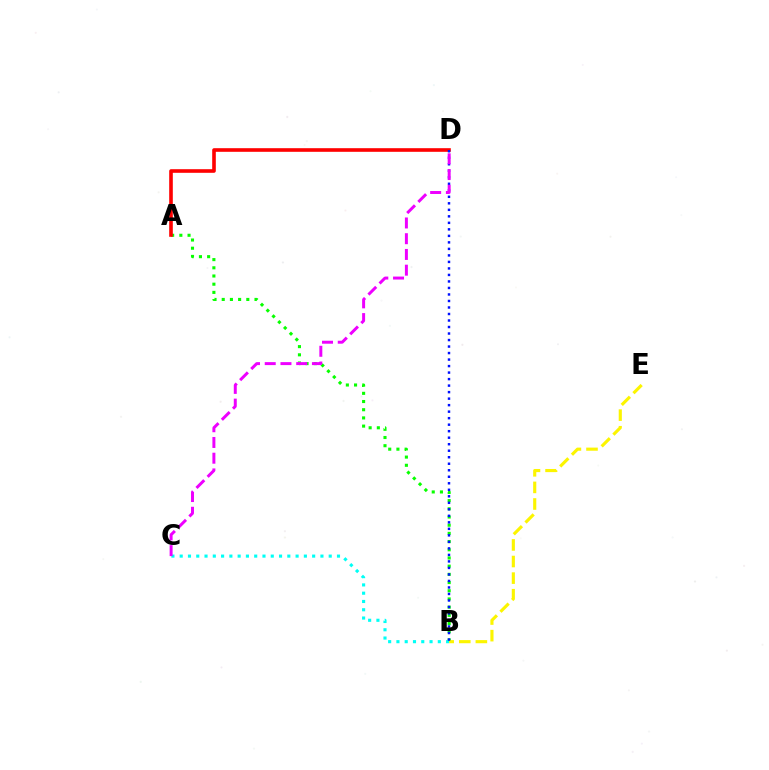{('A', 'B'): [{'color': '#08ff00', 'line_style': 'dotted', 'thickness': 2.23}], ('A', 'D'): [{'color': '#ff0000', 'line_style': 'solid', 'thickness': 2.6}], ('B', 'C'): [{'color': '#00fff6', 'line_style': 'dotted', 'thickness': 2.25}], ('B', 'E'): [{'color': '#fcf500', 'line_style': 'dashed', 'thickness': 2.25}], ('B', 'D'): [{'color': '#0010ff', 'line_style': 'dotted', 'thickness': 1.77}], ('C', 'D'): [{'color': '#ee00ff', 'line_style': 'dashed', 'thickness': 2.14}]}